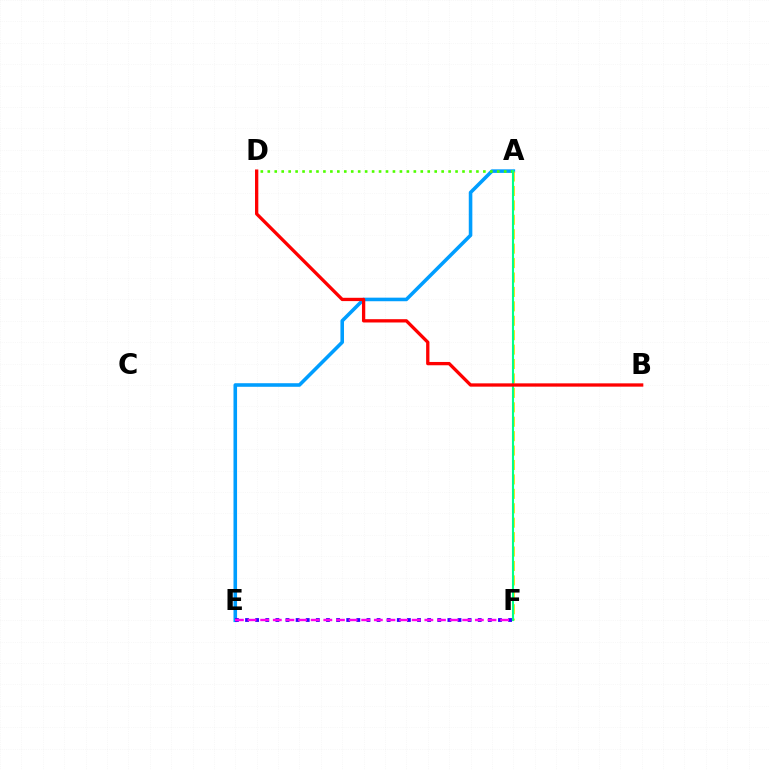{('A', 'E'): [{'color': '#009eff', 'line_style': 'solid', 'thickness': 2.57}], ('E', 'F'): [{'color': '#3700ff', 'line_style': 'dotted', 'thickness': 2.75}, {'color': '#ff00ed', 'line_style': 'dashed', 'thickness': 1.72}], ('A', 'F'): [{'color': '#ffd500', 'line_style': 'dashed', 'thickness': 1.96}, {'color': '#00ff86', 'line_style': 'solid', 'thickness': 1.52}], ('A', 'D'): [{'color': '#4fff00', 'line_style': 'dotted', 'thickness': 1.89}], ('B', 'D'): [{'color': '#ff0000', 'line_style': 'solid', 'thickness': 2.38}]}